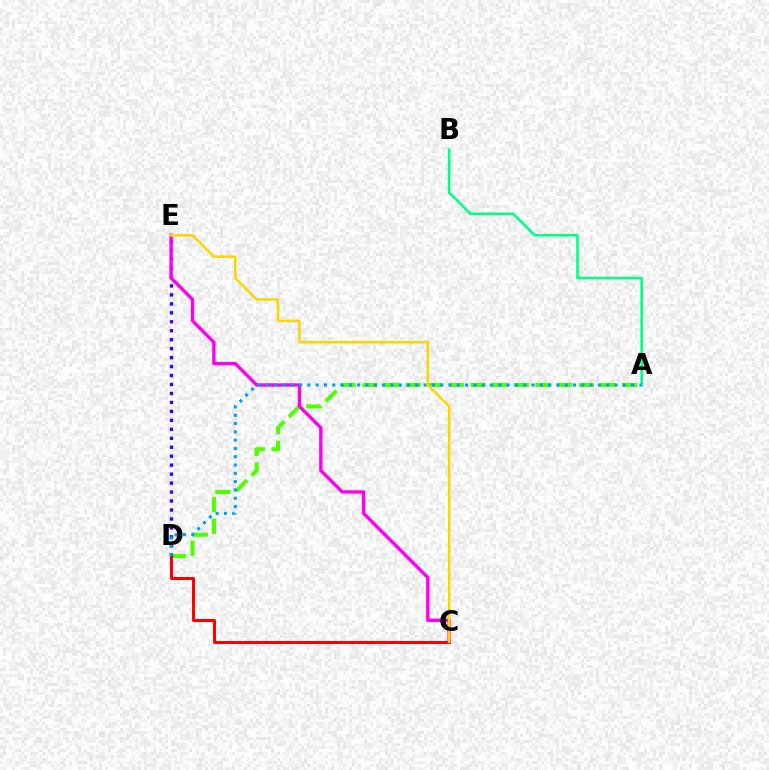{('A', 'D'): [{'color': '#4fff00', 'line_style': 'dashed', 'thickness': 2.94}, {'color': '#009eff', 'line_style': 'dotted', 'thickness': 2.26}], ('A', 'B'): [{'color': '#00ff86', 'line_style': 'solid', 'thickness': 1.87}], ('D', 'E'): [{'color': '#3700ff', 'line_style': 'dotted', 'thickness': 2.44}], ('C', 'D'): [{'color': '#ff0000', 'line_style': 'solid', 'thickness': 2.16}], ('C', 'E'): [{'color': '#ff00ed', 'line_style': 'solid', 'thickness': 2.42}, {'color': '#ffd500', 'line_style': 'solid', 'thickness': 1.82}]}